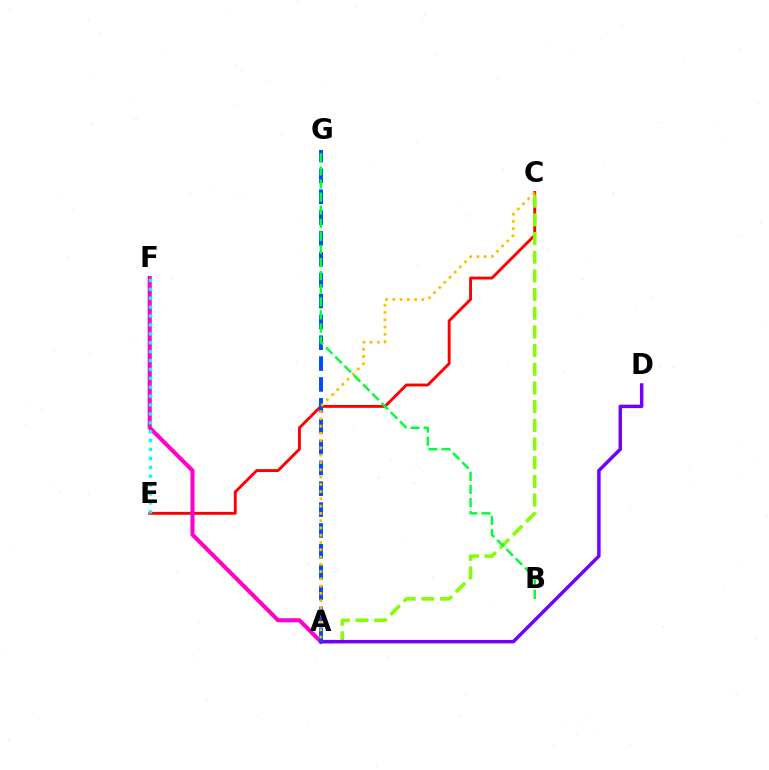{('C', 'E'): [{'color': '#ff0000', 'line_style': 'solid', 'thickness': 2.07}], ('A', 'C'): [{'color': '#84ff00', 'line_style': 'dashed', 'thickness': 2.54}, {'color': '#ffbd00', 'line_style': 'dotted', 'thickness': 1.98}], ('A', 'F'): [{'color': '#ff00cf', 'line_style': 'solid', 'thickness': 2.95}], ('E', 'F'): [{'color': '#00fff6', 'line_style': 'dotted', 'thickness': 2.42}], ('A', 'D'): [{'color': '#7200ff', 'line_style': 'solid', 'thickness': 2.5}], ('A', 'G'): [{'color': '#004bff', 'line_style': 'dashed', 'thickness': 2.83}], ('B', 'G'): [{'color': '#00ff39', 'line_style': 'dashed', 'thickness': 1.78}]}